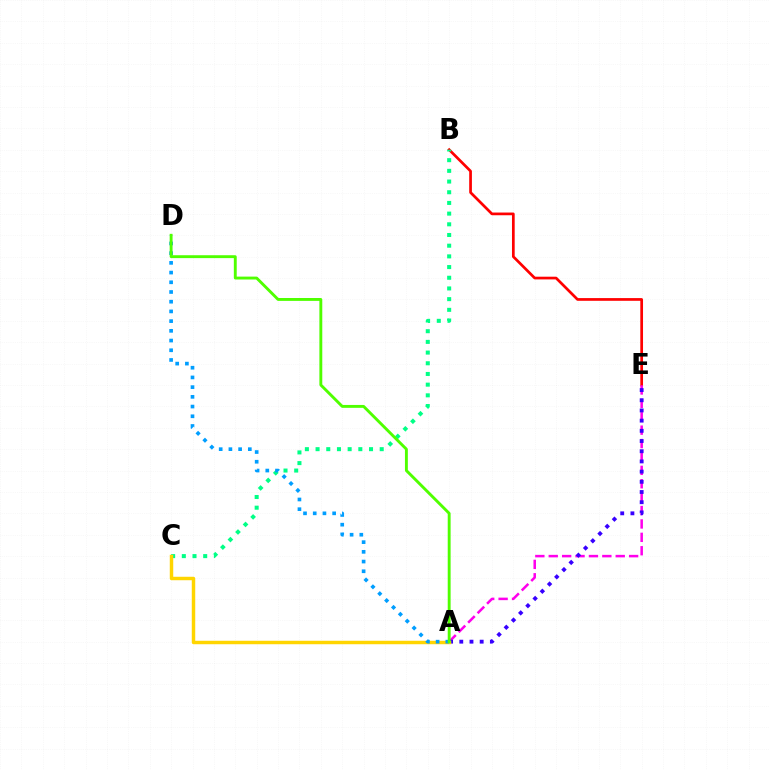{('B', 'E'): [{'color': '#ff0000', 'line_style': 'solid', 'thickness': 1.95}], ('A', 'E'): [{'color': '#ff00ed', 'line_style': 'dashed', 'thickness': 1.82}, {'color': '#3700ff', 'line_style': 'dotted', 'thickness': 2.77}], ('B', 'C'): [{'color': '#00ff86', 'line_style': 'dotted', 'thickness': 2.9}], ('A', 'C'): [{'color': '#ffd500', 'line_style': 'solid', 'thickness': 2.49}], ('A', 'D'): [{'color': '#009eff', 'line_style': 'dotted', 'thickness': 2.64}, {'color': '#4fff00', 'line_style': 'solid', 'thickness': 2.08}]}